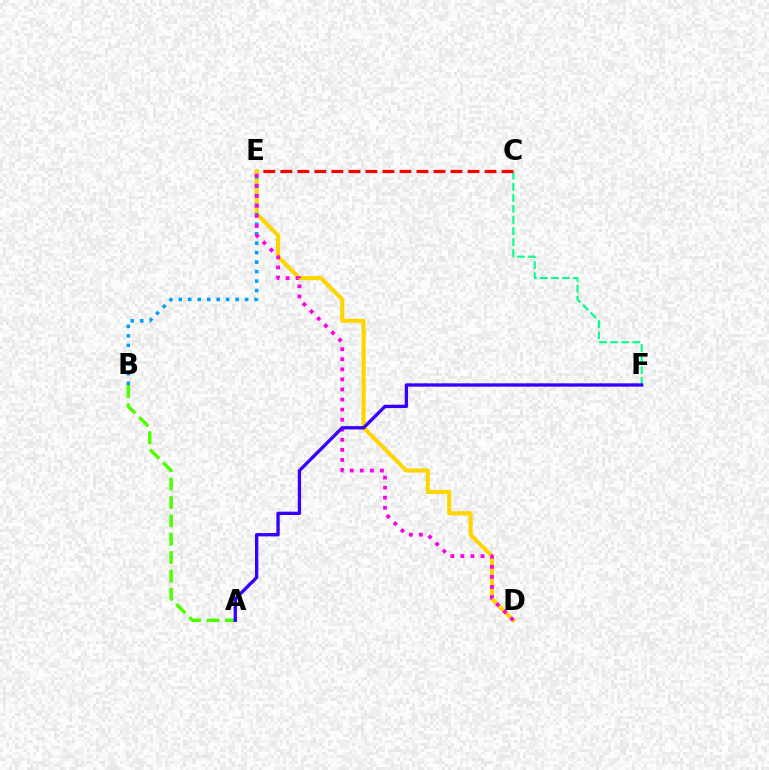{('C', 'F'): [{'color': '#00ff86', 'line_style': 'dashed', 'thickness': 1.5}], ('C', 'E'): [{'color': '#ff0000', 'line_style': 'dashed', 'thickness': 2.31}], ('D', 'E'): [{'color': '#ffd500', 'line_style': 'solid', 'thickness': 2.94}, {'color': '#ff00ed', 'line_style': 'dotted', 'thickness': 2.74}], ('A', 'B'): [{'color': '#4fff00', 'line_style': 'dashed', 'thickness': 2.5}], ('B', 'E'): [{'color': '#009eff', 'line_style': 'dotted', 'thickness': 2.57}], ('A', 'F'): [{'color': '#3700ff', 'line_style': 'solid', 'thickness': 2.39}]}